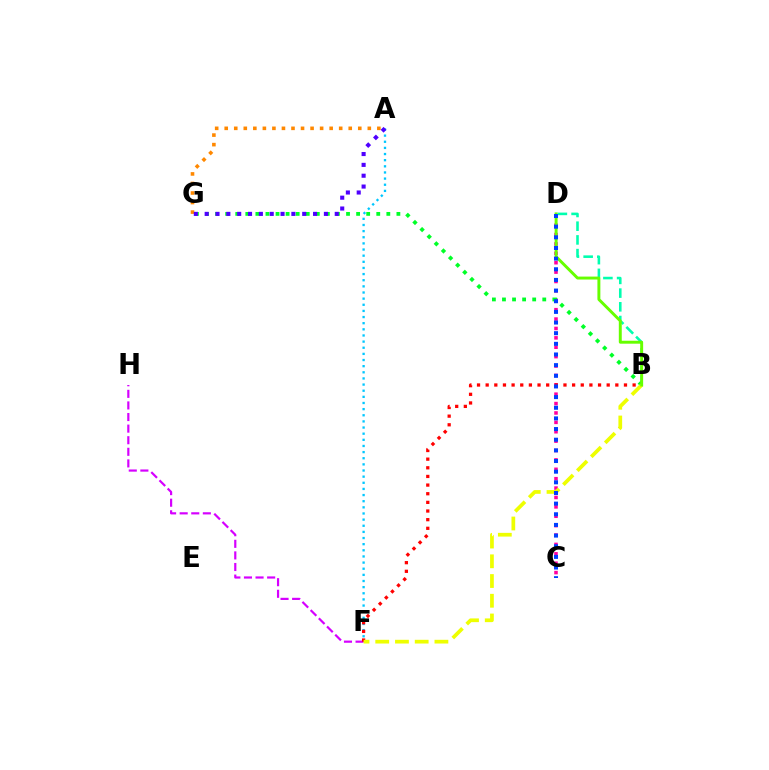{('A', 'F'): [{'color': '#00c7ff', 'line_style': 'dotted', 'thickness': 1.67}], ('C', 'D'): [{'color': '#ff00a0', 'line_style': 'dotted', 'thickness': 2.55}, {'color': '#003fff', 'line_style': 'dotted', 'thickness': 2.89}], ('F', 'H'): [{'color': '#d600ff', 'line_style': 'dashed', 'thickness': 1.57}], ('A', 'G'): [{'color': '#ff8800', 'line_style': 'dotted', 'thickness': 2.59}, {'color': '#4f00ff', 'line_style': 'dotted', 'thickness': 2.95}], ('B', 'D'): [{'color': '#00ffaf', 'line_style': 'dashed', 'thickness': 1.86}, {'color': '#66ff00', 'line_style': 'solid', 'thickness': 2.12}], ('B', 'G'): [{'color': '#00ff27', 'line_style': 'dotted', 'thickness': 2.74}], ('B', 'F'): [{'color': '#ff0000', 'line_style': 'dotted', 'thickness': 2.35}, {'color': '#eeff00', 'line_style': 'dashed', 'thickness': 2.68}]}